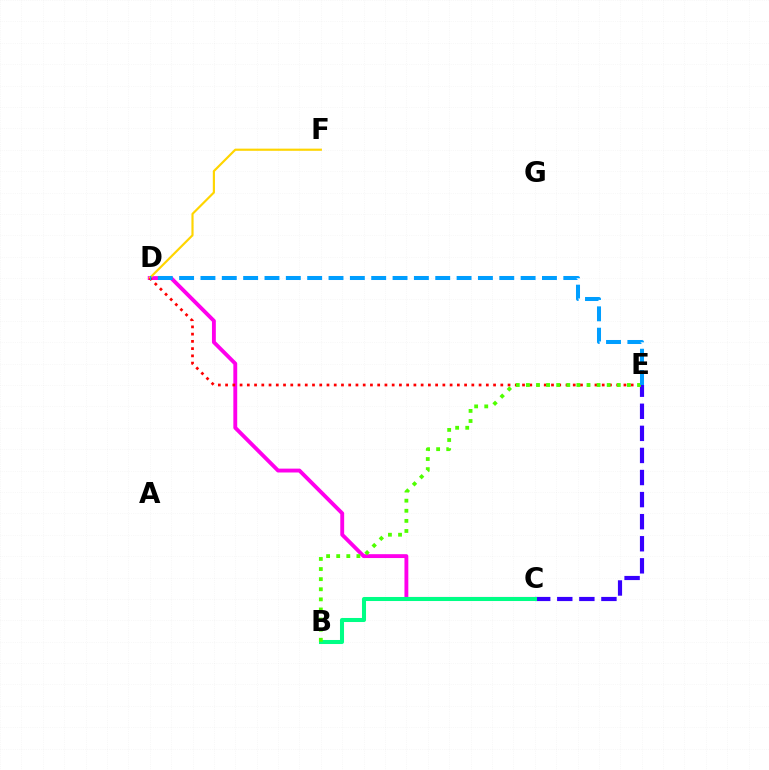{('C', 'D'): [{'color': '#ff00ed', 'line_style': 'solid', 'thickness': 2.79}], ('C', 'E'): [{'color': '#3700ff', 'line_style': 'dashed', 'thickness': 3.0}], ('D', 'F'): [{'color': '#ffd500', 'line_style': 'solid', 'thickness': 1.56}], ('B', 'C'): [{'color': '#00ff86', 'line_style': 'solid', 'thickness': 2.91}], ('D', 'E'): [{'color': '#ff0000', 'line_style': 'dotted', 'thickness': 1.97}, {'color': '#009eff', 'line_style': 'dashed', 'thickness': 2.9}], ('B', 'E'): [{'color': '#4fff00', 'line_style': 'dotted', 'thickness': 2.74}]}